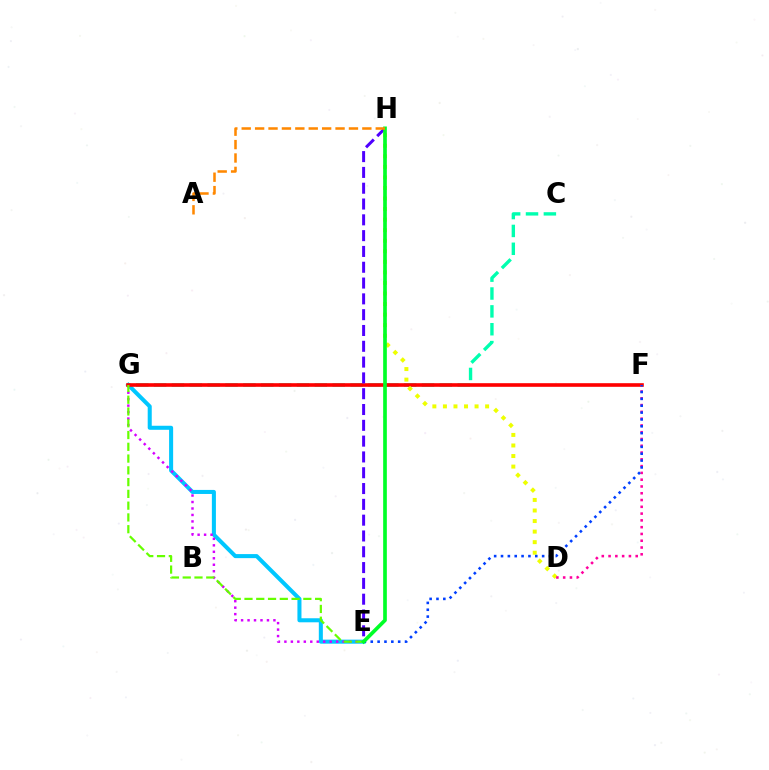{('E', 'G'): [{'color': '#00c7ff', 'line_style': 'solid', 'thickness': 2.91}, {'color': '#d600ff', 'line_style': 'dotted', 'thickness': 1.76}, {'color': '#66ff00', 'line_style': 'dashed', 'thickness': 1.6}], ('C', 'G'): [{'color': '#00ffaf', 'line_style': 'dashed', 'thickness': 2.43}], ('F', 'G'): [{'color': '#ff0000', 'line_style': 'solid', 'thickness': 2.61}], ('D', 'H'): [{'color': '#eeff00', 'line_style': 'dotted', 'thickness': 2.87}], ('D', 'F'): [{'color': '#ff00a0', 'line_style': 'dotted', 'thickness': 1.84}], ('E', 'H'): [{'color': '#4f00ff', 'line_style': 'dashed', 'thickness': 2.15}, {'color': '#00ff27', 'line_style': 'solid', 'thickness': 2.64}], ('E', 'F'): [{'color': '#003fff', 'line_style': 'dotted', 'thickness': 1.86}], ('A', 'H'): [{'color': '#ff8800', 'line_style': 'dashed', 'thickness': 1.82}]}